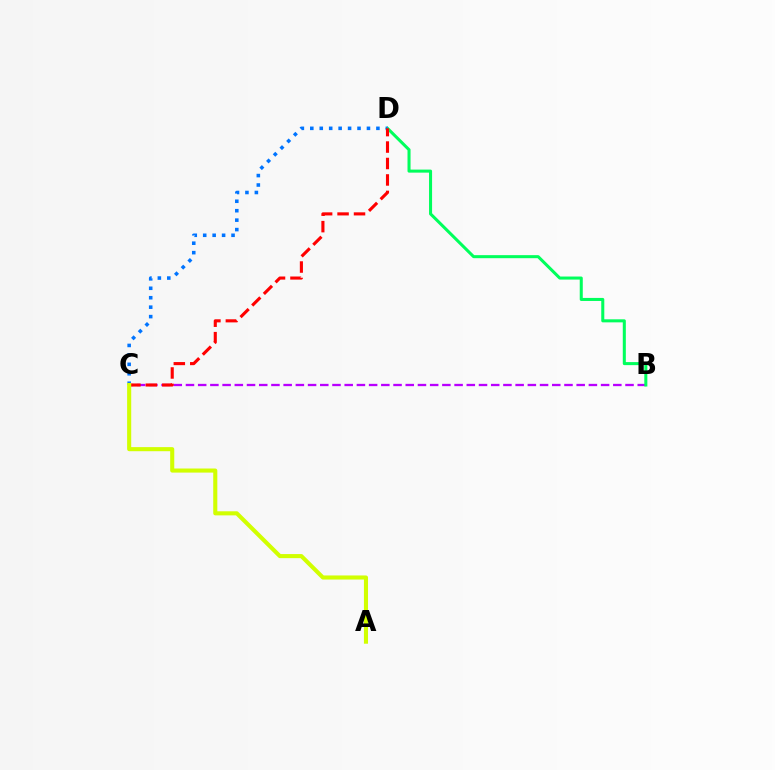{('B', 'C'): [{'color': '#b900ff', 'line_style': 'dashed', 'thickness': 1.66}], ('B', 'D'): [{'color': '#00ff5c', 'line_style': 'solid', 'thickness': 2.19}], ('C', 'D'): [{'color': '#0074ff', 'line_style': 'dotted', 'thickness': 2.57}, {'color': '#ff0000', 'line_style': 'dashed', 'thickness': 2.23}], ('A', 'C'): [{'color': '#d1ff00', 'line_style': 'solid', 'thickness': 2.94}]}